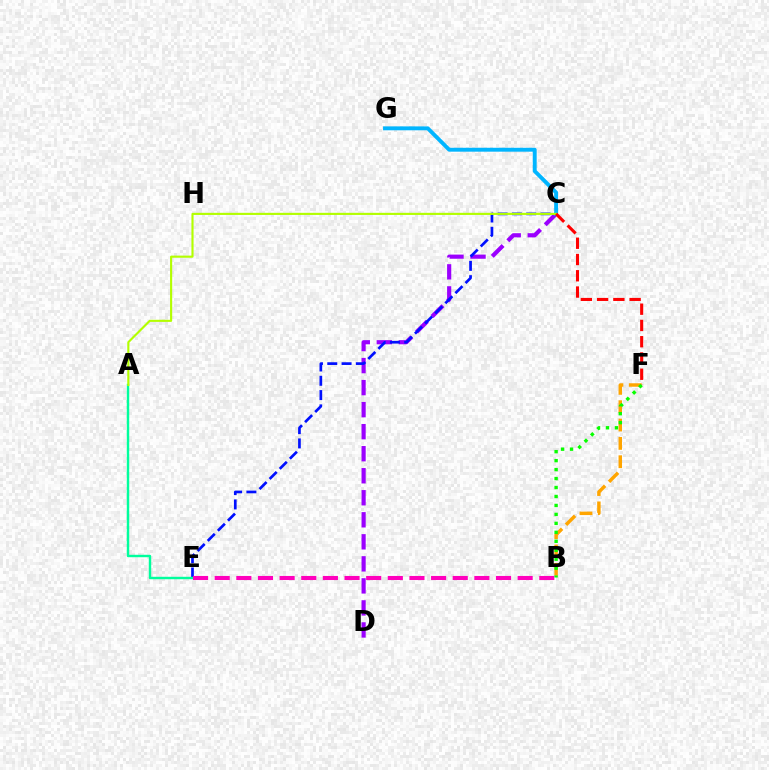{('C', 'D'): [{'color': '#9b00ff', 'line_style': 'dashed', 'thickness': 2.99}], ('C', 'E'): [{'color': '#0010ff', 'line_style': 'dashed', 'thickness': 1.94}], ('A', 'E'): [{'color': '#00ff9d', 'line_style': 'solid', 'thickness': 1.74}], ('C', 'G'): [{'color': '#00b5ff', 'line_style': 'solid', 'thickness': 2.81}], ('A', 'C'): [{'color': '#b3ff00', 'line_style': 'solid', 'thickness': 1.53}], ('B', 'F'): [{'color': '#ffa500', 'line_style': 'dashed', 'thickness': 2.49}, {'color': '#08ff00', 'line_style': 'dotted', 'thickness': 2.44}], ('B', 'E'): [{'color': '#ff00bd', 'line_style': 'dashed', 'thickness': 2.94}], ('C', 'F'): [{'color': '#ff0000', 'line_style': 'dashed', 'thickness': 2.21}]}